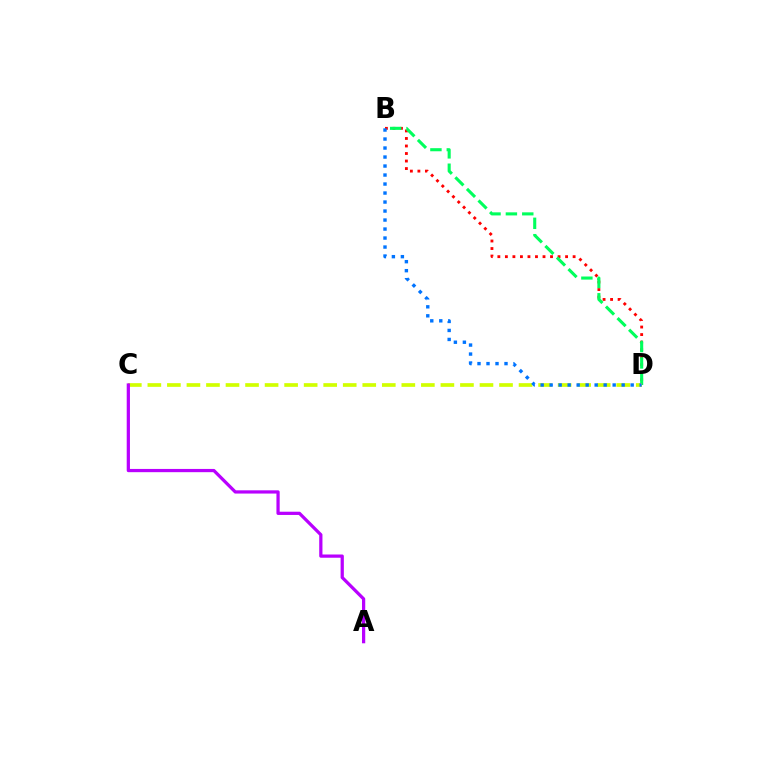{('B', 'D'): [{'color': '#ff0000', 'line_style': 'dotted', 'thickness': 2.04}, {'color': '#00ff5c', 'line_style': 'dashed', 'thickness': 2.22}, {'color': '#0074ff', 'line_style': 'dotted', 'thickness': 2.45}], ('C', 'D'): [{'color': '#d1ff00', 'line_style': 'dashed', 'thickness': 2.65}], ('A', 'C'): [{'color': '#b900ff', 'line_style': 'solid', 'thickness': 2.33}]}